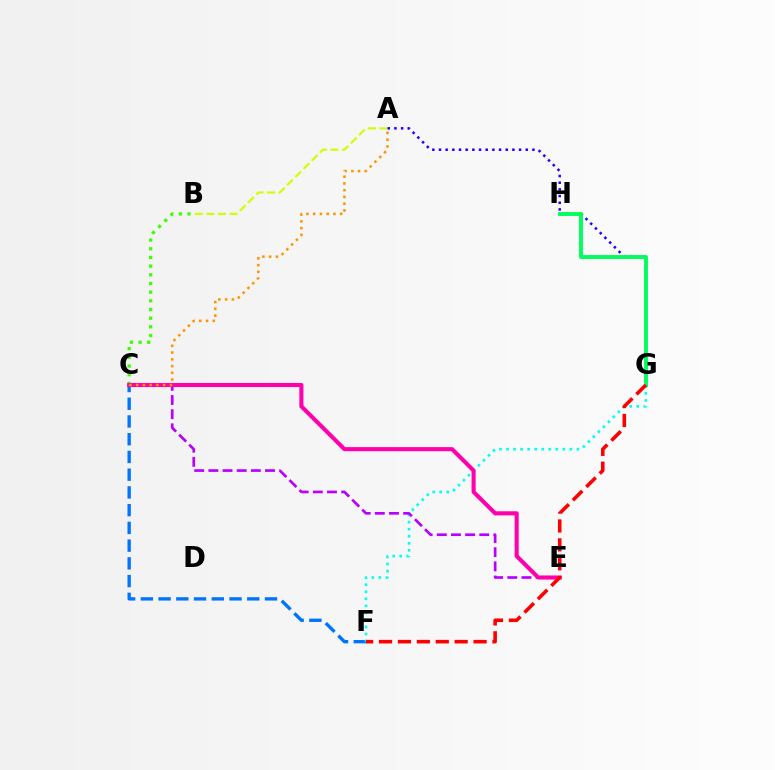{('A', 'B'): [{'color': '#d1ff00', 'line_style': 'dashed', 'thickness': 1.57}], ('B', 'C'): [{'color': '#3dff00', 'line_style': 'dotted', 'thickness': 2.36}], ('C', 'F'): [{'color': '#0074ff', 'line_style': 'dashed', 'thickness': 2.41}], ('F', 'G'): [{'color': '#00fff6', 'line_style': 'dotted', 'thickness': 1.91}, {'color': '#ff0000', 'line_style': 'dashed', 'thickness': 2.57}], ('C', 'E'): [{'color': '#b900ff', 'line_style': 'dashed', 'thickness': 1.92}, {'color': '#ff00ac', 'line_style': 'solid', 'thickness': 2.94}], ('A', 'G'): [{'color': '#2500ff', 'line_style': 'dotted', 'thickness': 1.81}], ('G', 'H'): [{'color': '#00ff5c', 'line_style': 'solid', 'thickness': 2.81}], ('A', 'C'): [{'color': '#ff9400', 'line_style': 'dotted', 'thickness': 1.83}]}